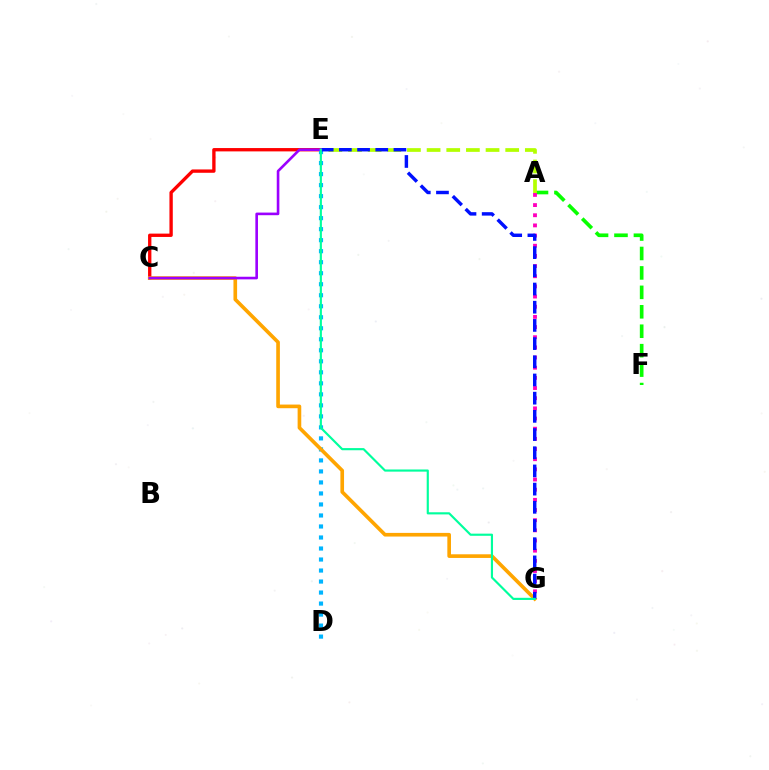{('A', 'F'): [{'color': '#08ff00', 'line_style': 'dashed', 'thickness': 2.64}], ('A', 'E'): [{'color': '#b3ff00', 'line_style': 'dashed', 'thickness': 2.67}], ('A', 'G'): [{'color': '#ff00bd', 'line_style': 'dotted', 'thickness': 2.76}], ('C', 'E'): [{'color': '#ff0000', 'line_style': 'solid', 'thickness': 2.4}, {'color': '#9b00ff', 'line_style': 'solid', 'thickness': 1.89}], ('D', 'E'): [{'color': '#00b5ff', 'line_style': 'dotted', 'thickness': 2.99}], ('C', 'G'): [{'color': '#ffa500', 'line_style': 'solid', 'thickness': 2.62}], ('E', 'G'): [{'color': '#0010ff', 'line_style': 'dashed', 'thickness': 2.47}, {'color': '#00ff9d', 'line_style': 'solid', 'thickness': 1.55}]}